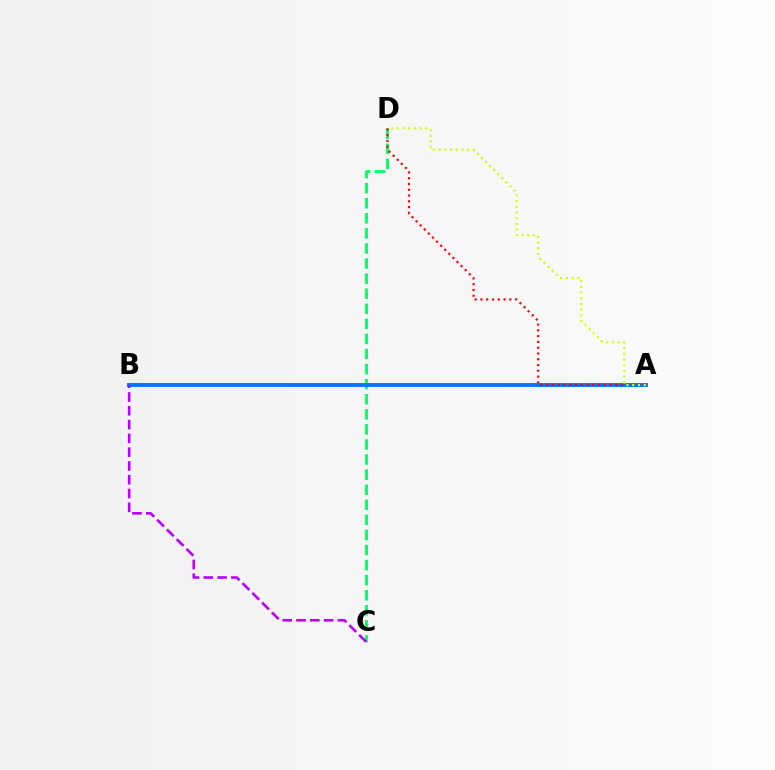{('C', 'D'): [{'color': '#00ff5c', 'line_style': 'dashed', 'thickness': 2.05}], ('A', 'B'): [{'color': '#0074ff', 'line_style': 'solid', 'thickness': 2.79}], ('A', 'D'): [{'color': '#ff0000', 'line_style': 'dotted', 'thickness': 1.57}, {'color': '#d1ff00', 'line_style': 'dotted', 'thickness': 1.56}], ('B', 'C'): [{'color': '#b900ff', 'line_style': 'dashed', 'thickness': 1.87}]}